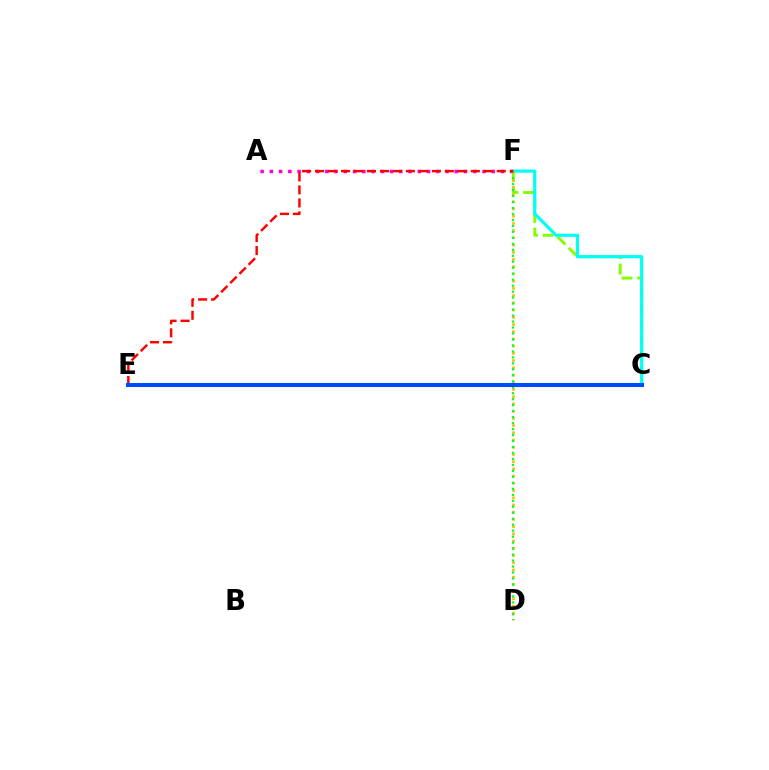{('C', 'E'): [{'color': '#7200ff', 'line_style': 'dotted', 'thickness': 2.61}, {'color': '#004bff', 'line_style': 'solid', 'thickness': 2.92}], ('A', 'F'): [{'color': '#ff00cf', 'line_style': 'dotted', 'thickness': 2.51}], ('C', 'F'): [{'color': '#84ff00', 'line_style': 'dashed', 'thickness': 2.12}, {'color': '#00fff6', 'line_style': 'solid', 'thickness': 2.3}], ('D', 'F'): [{'color': '#ffbd00', 'line_style': 'dotted', 'thickness': 1.96}, {'color': '#00ff39', 'line_style': 'dotted', 'thickness': 1.62}], ('E', 'F'): [{'color': '#ff0000', 'line_style': 'dashed', 'thickness': 1.76}]}